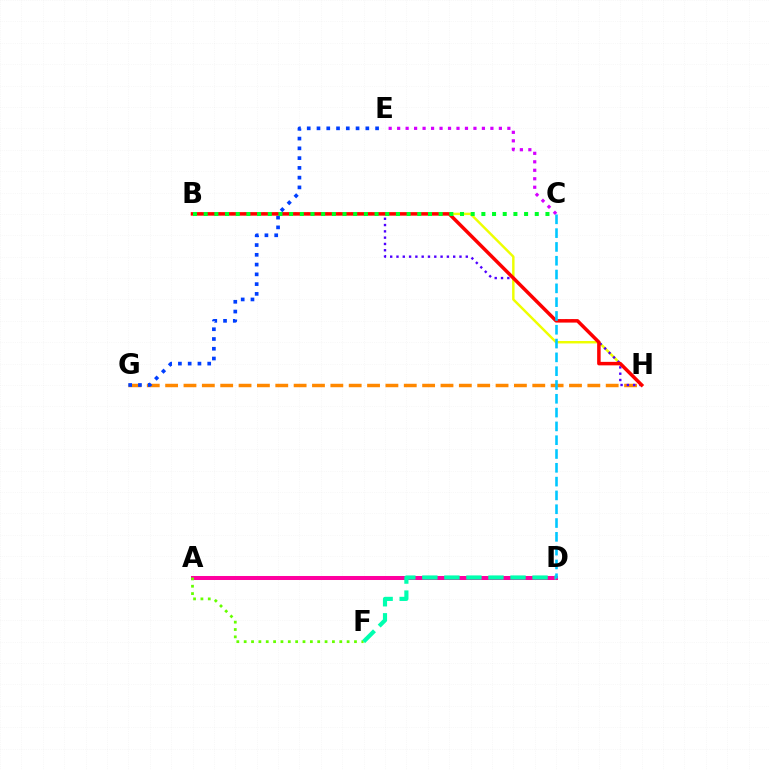{('A', 'D'): [{'color': '#ff00a0', 'line_style': 'solid', 'thickness': 2.88}], ('G', 'H'): [{'color': '#ff8800', 'line_style': 'dashed', 'thickness': 2.49}], ('B', 'H'): [{'color': '#eeff00', 'line_style': 'solid', 'thickness': 1.76}, {'color': '#4f00ff', 'line_style': 'dotted', 'thickness': 1.71}, {'color': '#ff0000', 'line_style': 'solid', 'thickness': 2.51}], ('A', 'F'): [{'color': '#66ff00', 'line_style': 'dotted', 'thickness': 2.0}], ('E', 'G'): [{'color': '#003fff', 'line_style': 'dotted', 'thickness': 2.65}], ('D', 'F'): [{'color': '#00ffaf', 'line_style': 'dashed', 'thickness': 2.99}], ('B', 'C'): [{'color': '#00ff27', 'line_style': 'dotted', 'thickness': 2.9}], ('C', 'E'): [{'color': '#d600ff', 'line_style': 'dotted', 'thickness': 2.3}], ('C', 'D'): [{'color': '#00c7ff', 'line_style': 'dashed', 'thickness': 1.88}]}